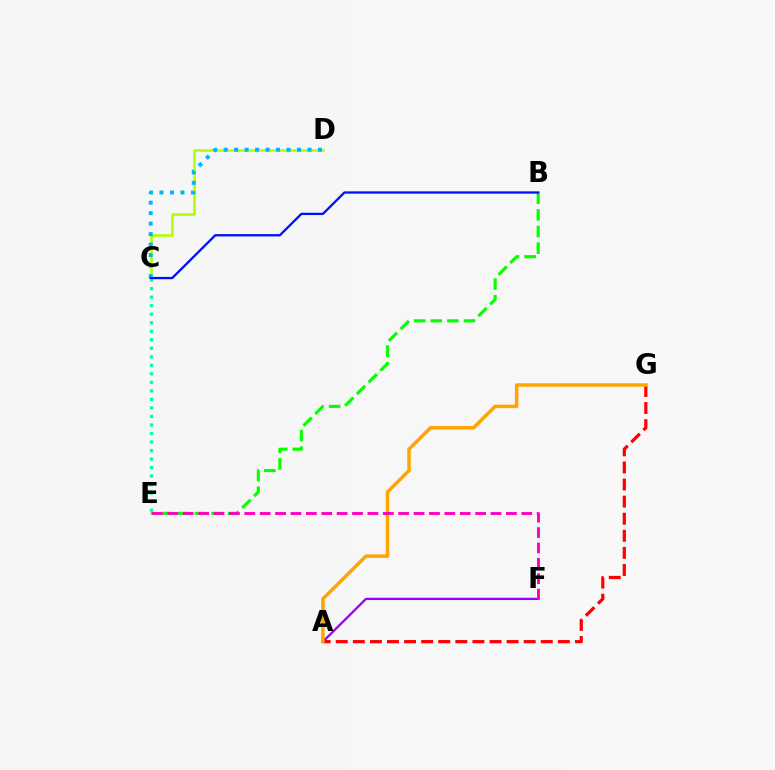{('A', 'G'): [{'color': '#ff0000', 'line_style': 'dashed', 'thickness': 2.32}, {'color': '#ffa500', 'line_style': 'solid', 'thickness': 2.52}], ('A', 'F'): [{'color': '#9b00ff', 'line_style': 'solid', 'thickness': 1.65}], ('C', 'E'): [{'color': '#00ff9d', 'line_style': 'dotted', 'thickness': 2.32}], ('C', 'D'): [{'color': '#b3ff00', 'line_style': 'solid', 'thickness': 1.9}, {'color': '#00b5ff', 'line_style': 'dotted', 'thickness': 2.85}], ('B', 'E'): [{'color': '#08ff00', 'line_style': 'dashed', 'thickness': 2.26}], ('E', 'F'): [{'color': '#ff00bd', 'line_style': 'dashed', 'thickness': 2.09}], ('B', 'C'): [{'color': '#0010ff', 'line_style': 'solid', 'thickness': 1.66}]}